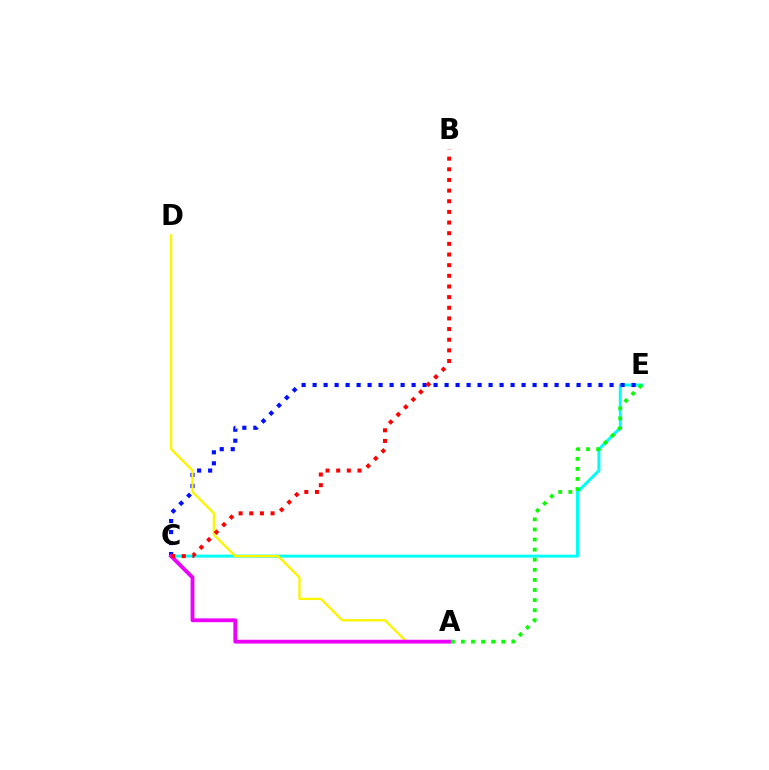{('C', 'E'): [{'color': '#00fff6', 'line_style': 'solid', 'thickness': 2.13}, {'color': '#0010ff', 'line_style': 'dotted', 'thickness': 2.99}], ('A', 'D'): [{'color': '#fcf500', 'line_style': 'solid', 'thickness': 1.68}], ('A', 'C'): [{'color': '#ee00ff', 'line_style': 'solid', 'thickness': 2.76}], ('A', 'E'): [{'color': '#08ff00', 'line_style': 'dotted', 'thickness': 2.74}], ('B', 'C'): [{'color': '#ff0000', 'line_style': 'dotted', 'thickness': 2.89}]}